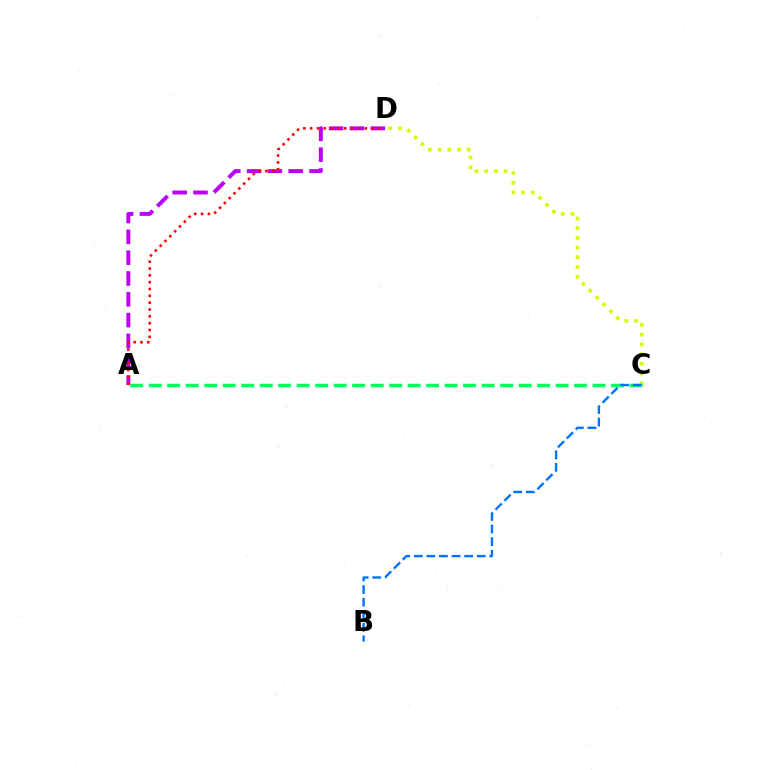{('C', 'D'): [{'color': '#d1ff00', 'line_style': 'dotted', 'thickness': 2.64}], ('A', 'D'): [{'color': '#b900ff', 'line_style': 'dashed', 'thickness': 2.83}, {'color': '#ff0000', 'line_style': 'dotted', 'thickness': 1.86}], ('A', 'C'): [{'color': '#00ff5c', 'line_style': 'dashed', 'thickness': 2.51}], ('B', 'C'): [{'color': '#0074ff', 'line_style': 'dashed', 'thickness': 1.71}]}